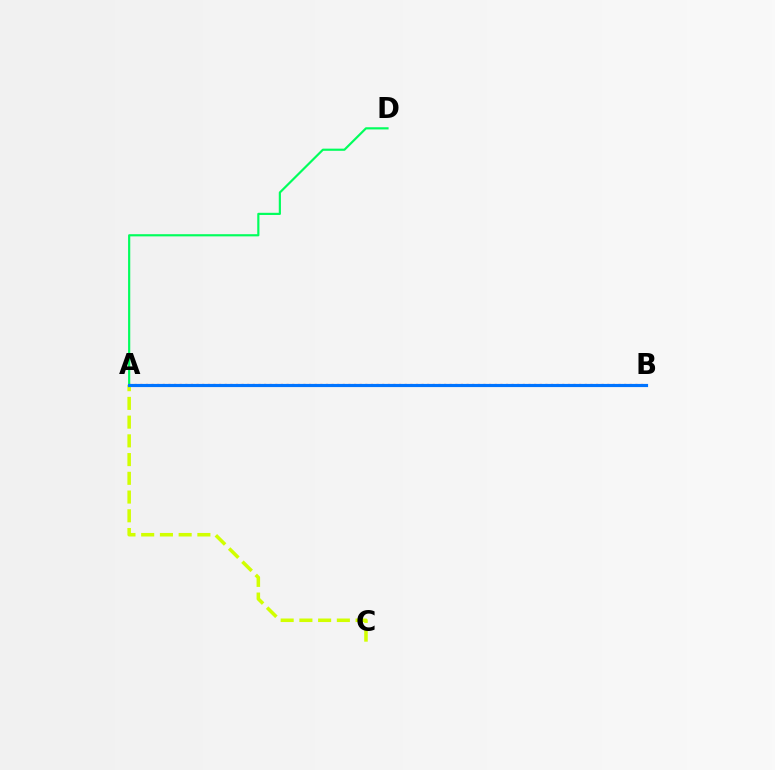{('A', 'D'): [{'color': '#00ff5c', 'line_style': 'solid', 'thickness': 1.57}], ('A', 'B'): [{'color': '#b900ff', 'line_style': 'solid', 'thickness': 1.99}, {'color': '#ff0000', 'line_style': 'dotted', 'thickness': 1.53}, {'color': '#0074ff', 'line_style': 'solid', 'thickness': 2.28}], ('A', 'C'): [{'color': '#d1ff00', 'line_style': 'dashed', 'thickness': 2.54}]}